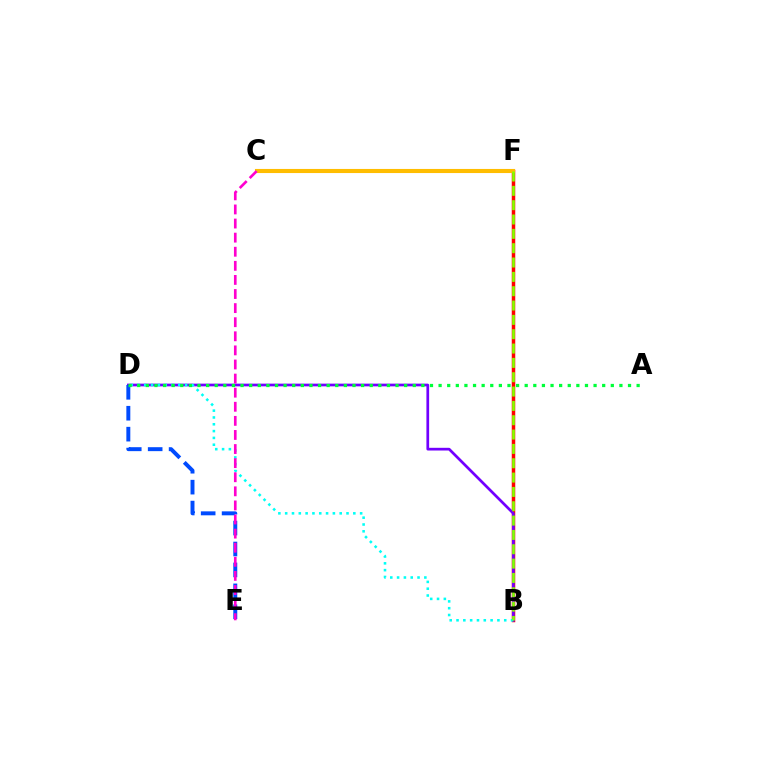{('B', 'F'): [{'color': '#ff0000', 'line_style': 'solid', 'thickness': 2.51}, {'color': '#84ff00', 'line_style': 'dashed', 'thickness': 1.95}], ('B', 'D'): [{'color': '#7200ff', 'line_style': 'solid', 'thickness': 1.96}, {'color': '#00fff6', 'line_style': 'dotted', 'thickness': 1.85}], ('D', 'E'): [{'color': '#004bff', 'line_style': 'dashed', 'thickness': 2.84}], ('C', 'F'): [{'color': '#ffbd00', 'line_style': 'solid', 'thickness': 2.95}], ('C', 'E'): [{'color': '#ff00cf', 'line_style': 'dashed', 'thickness': 1.91}], ('A', 'D'): [{'color': '#00ff39', 'line_style': 'dotted', 'thickness': 2.34}]}